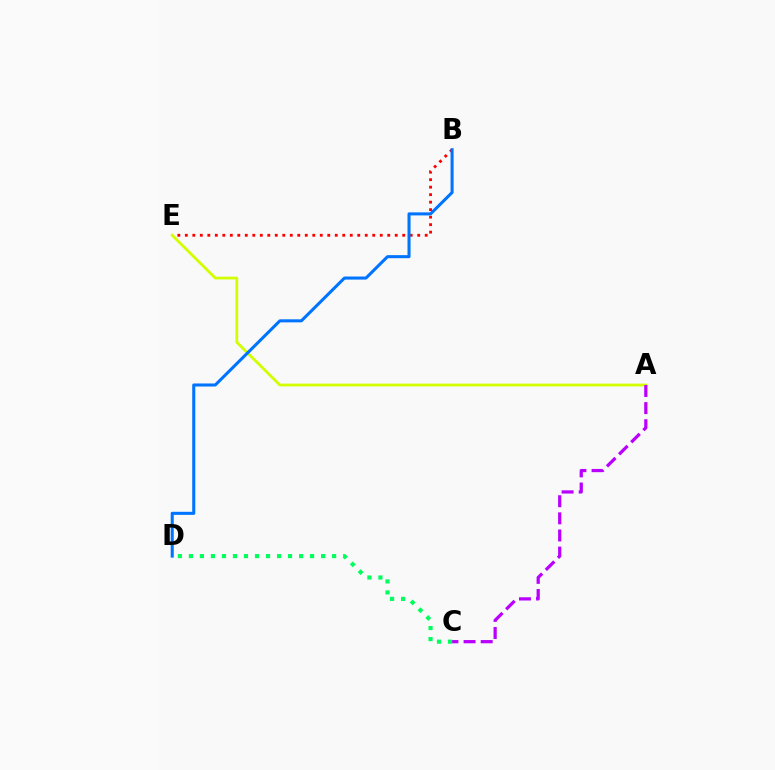{('B', 'E'): [{'color': '#ff0000', 'line_style': 'dotted', 'thickness': 2.04}], ('A', 'E'): [{'color': '#d1ff00', 'line_style': 'solid', 'thickness': 2.0}], ('A', 'C'): [{'color': '#b900ff', 'line_style': 'dashed', 'thickness': 2.33}], ('C', 'D'): [{'color': '#00ff5c', 'line_style': 'dotted', 'thickness': 2.99}], ('B', 'D'): [{'color': '#0074ff', 'line_style': 'solid', 'thickness': 2.2}]}